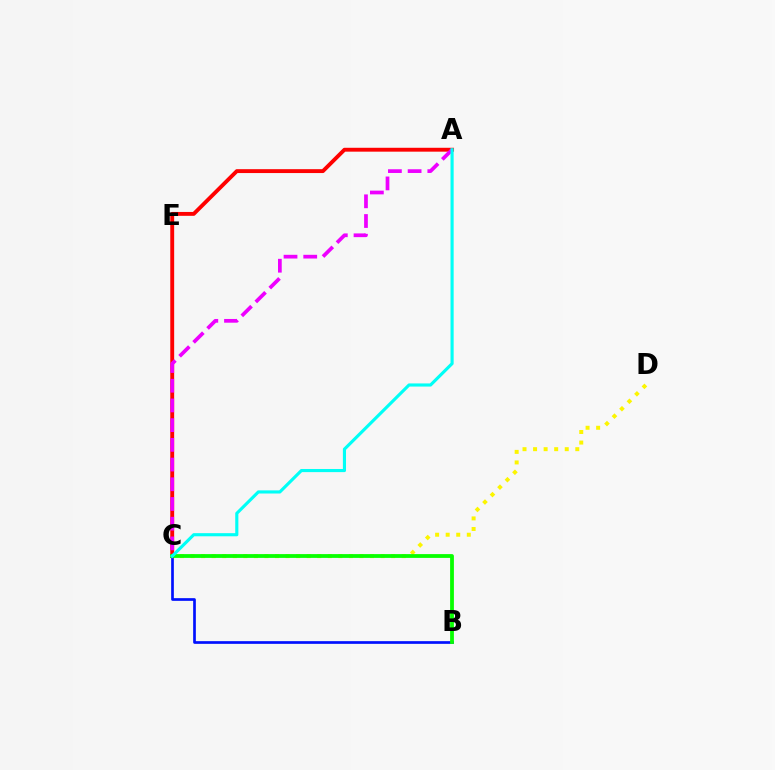{('B', 'C'): [{'color': '#0010ff', 'line_style': 'solid', 'thickness': 1.93}, {'color': '#08ff00', 'line_style': 'solid', 'thickness': 2.73}], ('C', 'D'): [{'color': '#fcf500', 'line_style': 'dotted', 'thickness': 2.87}], ('A', 'C'): [{'color': '#ff0000', 'line_style': 'solid', 'thickness': 2.79}, {'color': '#ee00ff', 'line_style': 'dashed', 'thickness': 2.68}, {'color': '#00fff6', 'line_style': 'solid', 'thickness': 2.26}]}